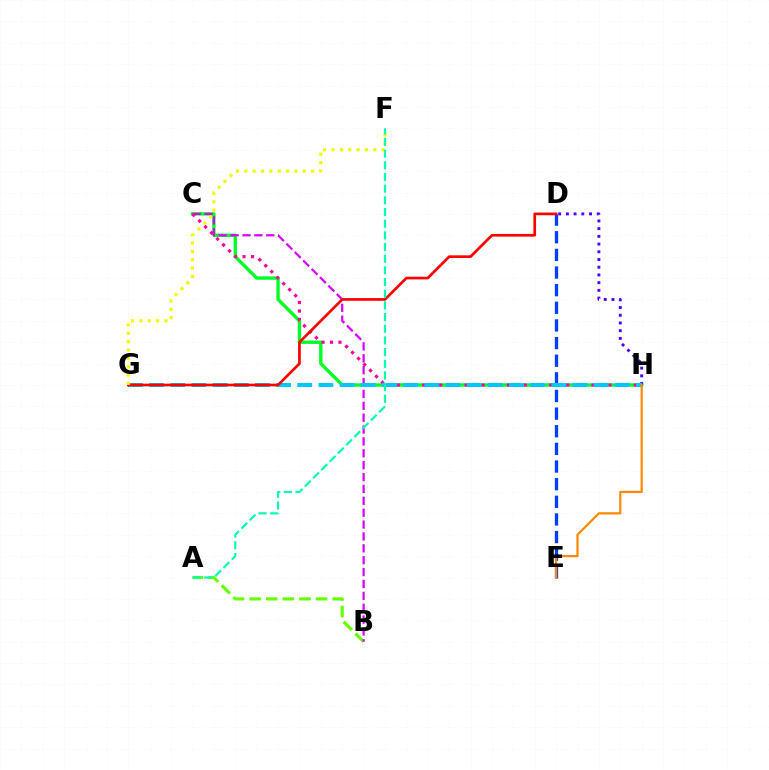{('D', 'E'): [{'color': '#003fff', 'line_style': 'dashed', 'thickness': 2.4}], ('C', 'H'): [{'color': '#00ff27', 'line_style': 'solid', 'thickness': 2.43}, {'color': '#ff00a0', 'line_style': 'dotted', 'thickness': 2.3}], ('A', 'B'): [{'color': '#66ff00', 'line_style': 'dashed', 'thickness': 2.26}], ('D', 'H'): [{'color': '#4f00ff', 'line_style': 'dotted', 'thickness': 2.1}], ('B', 'C'): [{'color': '#d600ff', 'line_style': 'dashed', 'thickness': 1.61}], ('G', 'H'): [{'color': '#00c7ff', 'line_style': 'dashed', 'thickness': 2.88}], ('D', 'G'): [{'color': '#ff0000', 'line_style': 'solid', 'thickness': 1.94}], ('F', 'G'): [{'color': '#eeff00', 'line_style': 'dotted', 'thickness': 2.27}], ('A', 'F'): [{'color': '#00ffaf', 'line_style': 'dashed', 'thickness': 1.59}], ('E', 'H'): [{'color': '#ff8800', 'line_style': 'solid', 'thickness': 1.58}]}